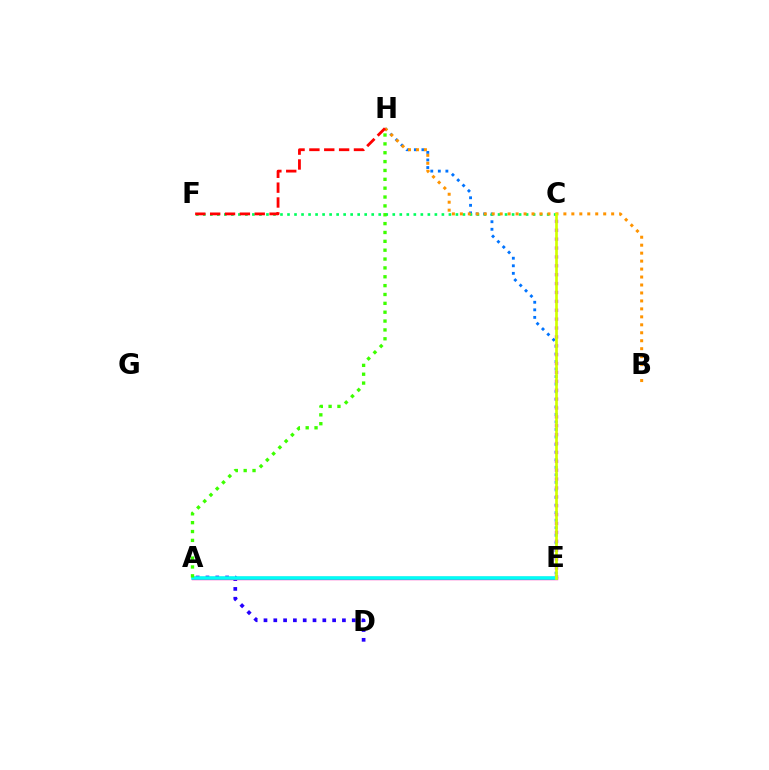{('E', 'H'): [{'color': '#0074ff', 'line_style': 'dotted', 'thickness': 2.05}], ('A', 'D'): [{'color': '#2500ff', 'line_style': 'dotted', 'thickness': 2.66}], ('C', 'E'): [{'color': '#b900ff', 'line_style': 'dotted', 'thickness': 2.41}, {'color': '#d1ff00', 'line_style': 'solid', 'thickness': 1.93}], ('C', 'F'): [{'color': '#00ff5c', 'line_style': 'dotted', 'thickness': 1.91}], ('A', 'E'): [{'color': '#ff00ac', 'line_style': 'solid', 'thickness': 2.43}, {'color': '#00fff6', 'line_style': 'solid', 'thickness': 2.56}], ('B', 'H'): [{'color': '#ff9400', 'line_style': 'dotted', 'thickness': 2.16}], ('A', 'H'): [{'color': '#3dff00', 'line_style': 'dotted', 'thickness': 2.41}], ('F', 'H'): [{'color': '#ff0000', 'line_style': 'dashed', 'thickness': 2.02}]}